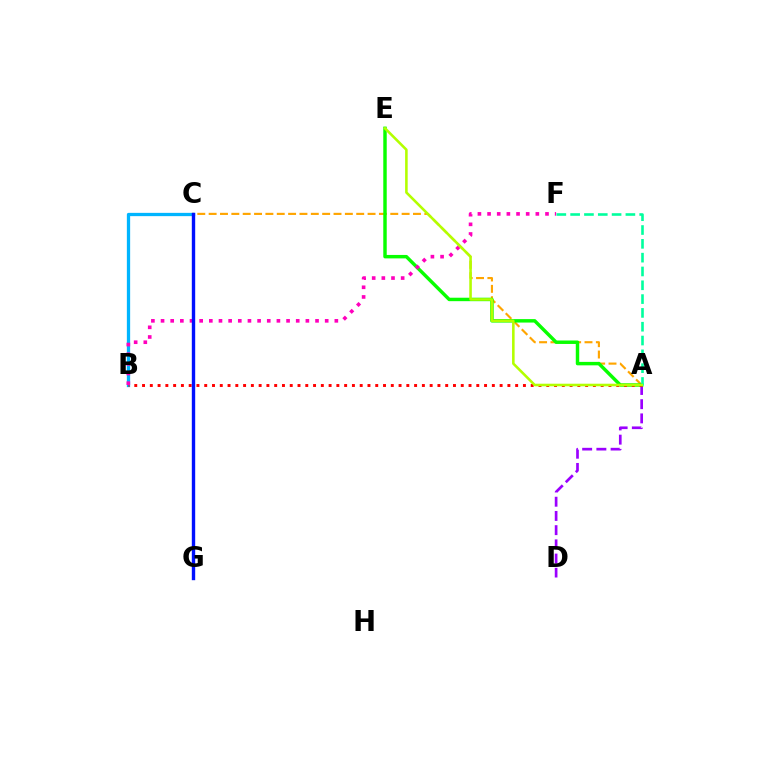{('A', 'D'): [{'color': '#9b00ff', 'line_style': 'dashed', 'thickness': 1.93}], ('B', 'C'): [{'color': '#00b5ff', 'line_style': 'solid', 'thickness': 2.36}], ('A', 'C'): [{'color': '#ffa500', 'line_style': 'dashed', 'thickness': 1.54}], ('A', 'E'): [{'color': '#08ff00', 'line_style': 'solid', 'thickness': 2.48}, {'color': '#b3ff00', 'line_style': 'solid', 'thickness': 1.85}], ('A', 'B'): [{'color': '#ff0000', 'line_style': 'dotted', 'thickness': 2.11}], ('B', 'F'): [{'color': '#ff00bd', 'line_style': 'dotted', 'thickness': 2.62}], ('A', 'F'): [{'color': '#00ff9d', 'line_style': 'dashed', 'thickness': 1.88}], ('C', 'G'): [{'color': '#0010ff', 'line_style': 'solid', 'thickness': 2.44}]}